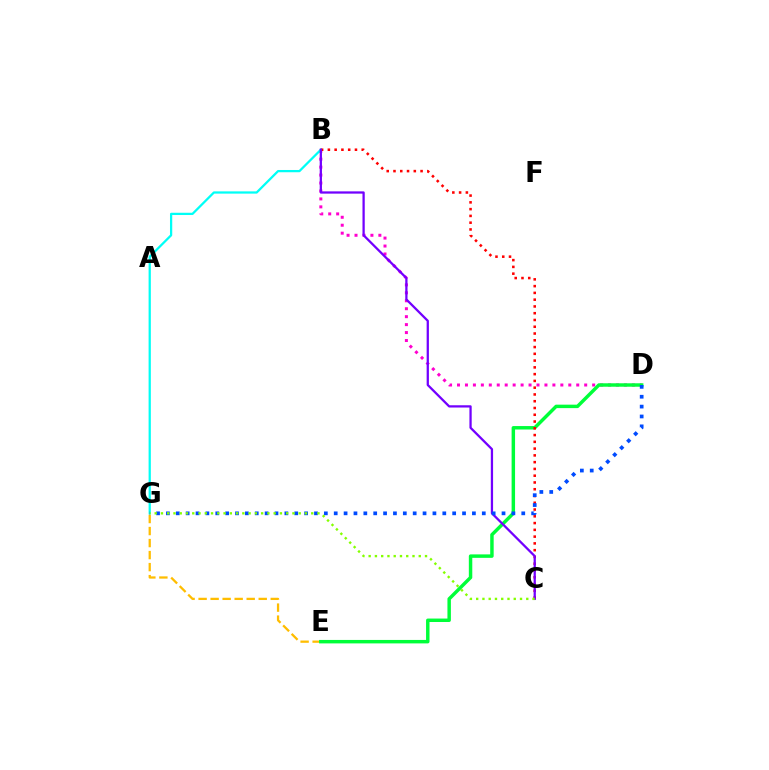{('B', 'D'): [{'color': '#ff00cf', 'line_style': 'dotted', 'thickness': 2.16}], ('B', 'G'): [{'color': '#00fff6', 'line_style': 'solid', 'thickness': 1.62}], ('E', 'G'): [{'color': '#ffbd00', 'line_style': 'dashed', 'thickness': 1.63}], ('D', 'E'): [{'color': '#00ff39', 'line_style': 'solid', 'thickness': 2.49}], ('B', 'C'): [{'color': '#ff0000', 'line_style': 'dotted', 'thickness': 1.84}, {'color': '#7200ff', 'line_style': 'solid', 'thickness': 1.63}], ('D', 'G'): [{'color': '#004bff', 'line_style': 'dotted', 'thickness': 2.68}], ('C', 'G'): [{'color': '#84ff00', 'line_style': 'dotted', 'thickness': 1.7}]}